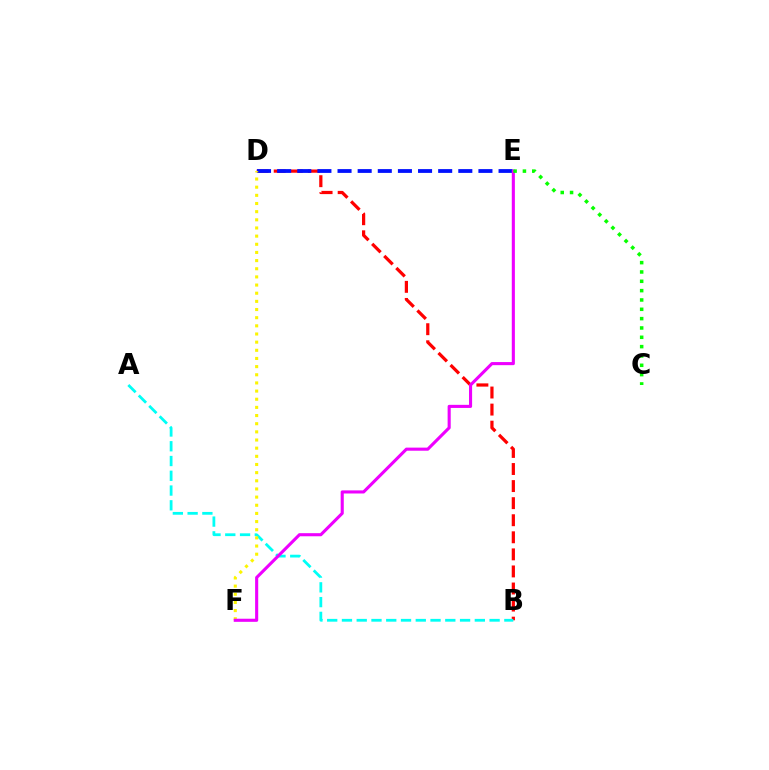{('B', 'D'): [{'color': '#ff0000', 'line_style': 'dashed', 'thickness': 2.32}], ('D', 'E'): [{'color': '#0010ff', 'line_style': 'dashed', 'thickness': 2.73}], ('A', 'B'): [{'color': '#00fff6', 'line_style': 'dashed', 'thickness': 2.01}], ('D', 'F'): [{'color': '#fcf500', 'line_style': 'dotted', 'thickness': 2.22}], ('E', 'F'): [{'color': '#ee00ff', 'line_style': 'solid', 'thickness': 2.23}], ('C', 'E'): [{'color': '#08ff00', 'line_style': 'dotted', 'thickness': 2.54}]}